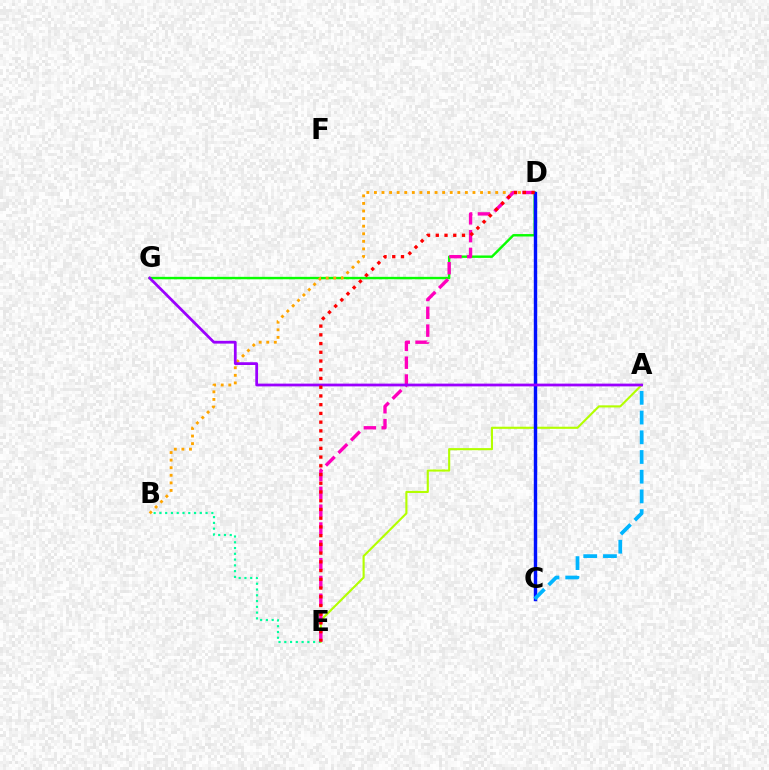{('D', 'G'): [{'color': '#08ff00', 'line_style': 'solid', 'thickness': 1.74}], ('B', 'E'): [{'color': '#00ff9d', 'line_style': 'dotted', 'thickness': 1.57}], ('A', 'E'): [{'color': '#b3ff00', 'line_style': 'solid', 'thickness': 1.53}], ('B', 'D'): [{'color': '#ffa500', 'line_style': 'dotted', 'thickness': 2.06}], ('D', 'E'): [{'color': '#ff00bd', 'line_style': 'dashed', 'thickness': 2.42}, {'color': '#ff0000', 'line_style': 'dotted', 'thickness': 2.37}], ('C', 'D'): [{'color': '#0010ff', 'line_style': 'solid', 'thickness': 2.46}], ('A', 'G'): [{'color': '#9b00ff', 'line_style': 'solid', 'thickness': 1.99}], ('A', 'C'): [{'color': '#00b5ff', 'line_style': 'dashed', 'thickness': 2.68}]}